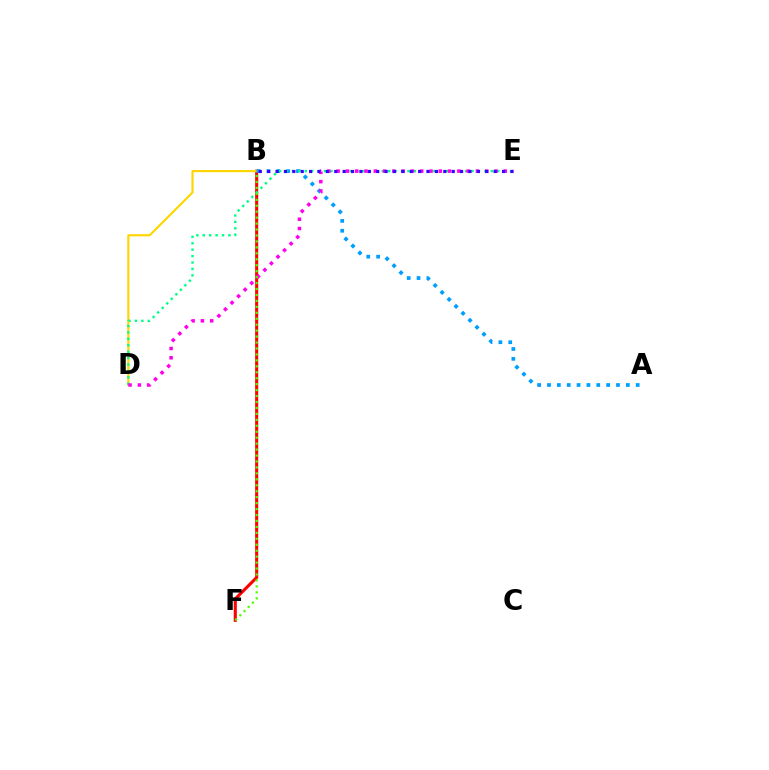{('B', 'F'): [{'color': '#ff0000', 'line_style': 'solid', 'thickness': 2.22}, {'color': '#4fff00', 'line_style': 'dotted', 'thickness': 1.62}], ('B', 'D'): [{'color': '#ffd500', 'line_style': 'solid', 'thickness': 1.55}], ('A', 'B'): [{'color': '#009eff', 'line_style': 'dotted', 'thickness': 2.68}], ('D', 'E'): [{'color': '#00ff86', 'line_style': 'dotted', 'thickness': 1.74}, {'color': '#ff00ed', 'line_style': 'dotted', 'thickness': 2.52}], ('B', 'E'): [{'color': '#3700ff', 'line_style': 'dotted', 'thickness': 2.28}]}